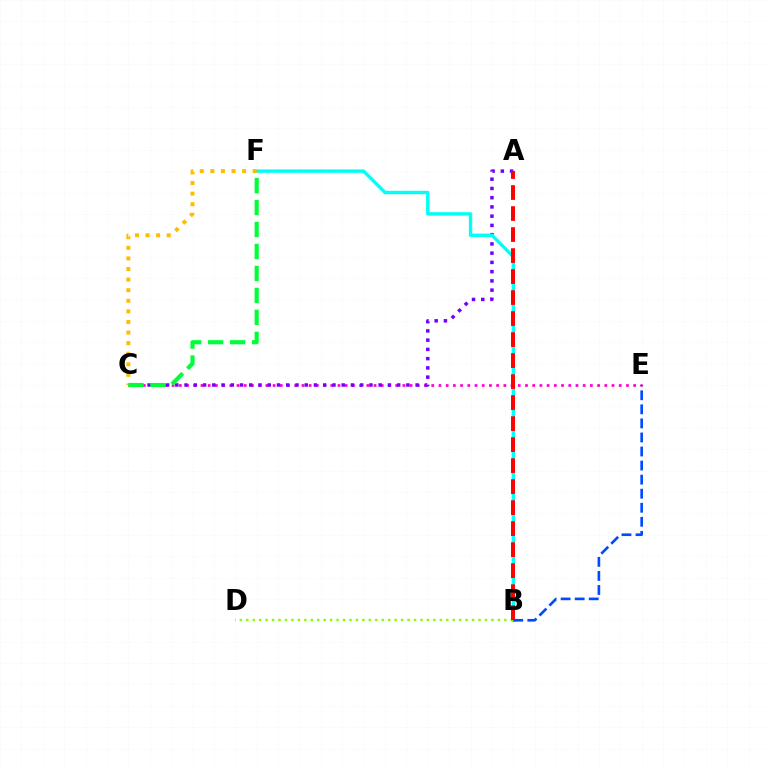{('C', 'E'): [{'color': '#ff00cf', 'line_style': 'dotted', 'thickness': 1.96}], ('A', 'C'): [{'color': '#7200ff', 'line_style': 'dotted', 'thickness': 2.51}], ('B', 'F'): [{'color': '#00fff6', 'line_style': 'solid', 'thickness': 2.45}], ('B', 'D'): [{'color': '#84ff00', 'line_style': 'dotted', 'thickness': 1.75}], ('C', 'F'): [{'color': '#ffbd00', 'line_style': 'dotted', 'thickness': 2.88}, {'color': '#00ff39', 'line_style': 'dashed', 'thickness': 2.98}], ('B', 'E'): [{'color': '#004bff', 'line_style': 'dashed', 'thickness': 1.91}], ('A', 'B'): [{'color': '#ff0000', 'line_style': 'dashed', 'thickness': 2.85}]}